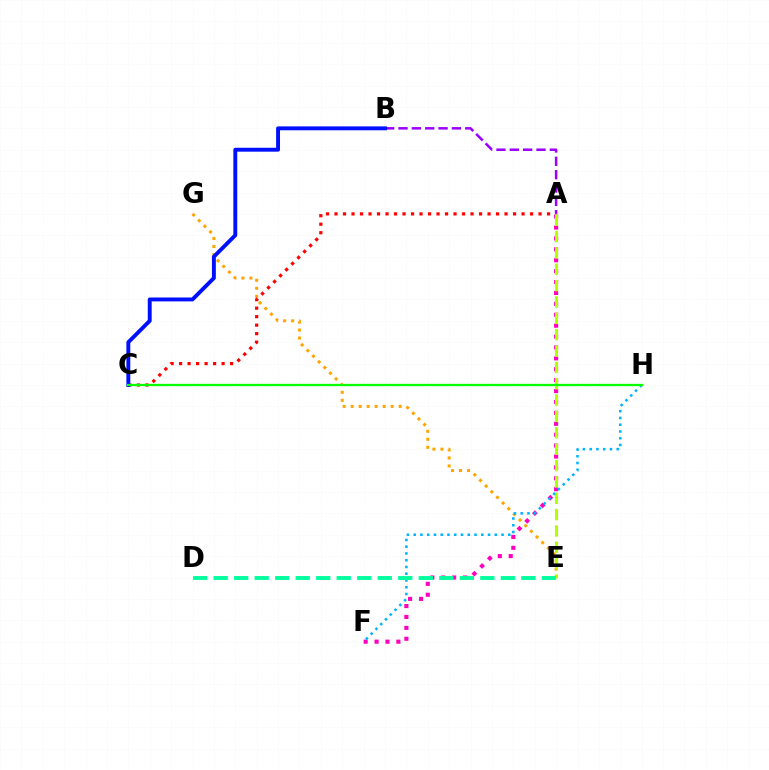{('E', 'G'): [{'color': '#ffa500', 'line_style': 'dotted', 'thickness': 2.17}], ('A', 'B'): [{'color': '#9b00ff', 'line_style': 'dashed', 'thickness': 1.81}], ('A', 'C'): [{'color': '#ff0000', 'line_style': 'dotted', 'thickness': 2.31}], ('B', 'C'): [{'color': '#0010ff', 'line_style': 'solid', 'thickness': 2.81}], ('A', 'F'): [{'color': '#ff00bd', 'line_style': 'dotted', 'thickness': 2.96}], ('A', 'E'): [{'color': '#b3ff00', 'line_style': 'dashed', 'thickness': 2.22}], ('F', 'H'): [{'color': '#00b5ff', 'line_style': 'dotted', 'thickness': 1.84}], ('D', 'E'): [{'color': '#00ff9d', 'line_style': 'dashed', 'thickness': 2.79}], ('C', 'H'): [{'color': '#08ff00', 'line_style': 'solid', 'thickness': 1.65}]}